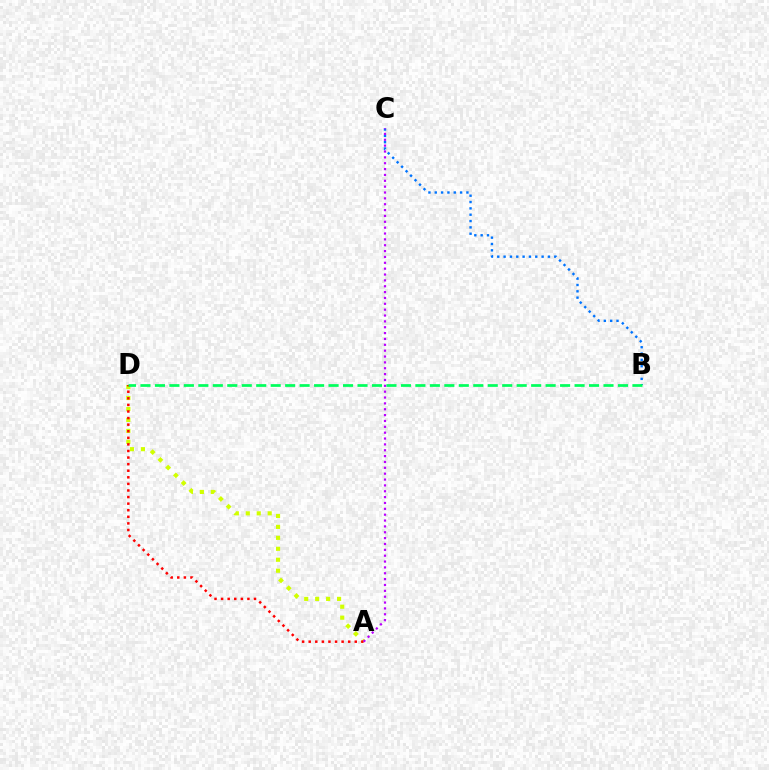{('B', 'C'): [{'color': '#0074ff', 'line_style': 'dotted', 'thickness': 1.72}], ('A', 'D'): [{'color': '#d1ff00', 'line_style': 'dotted', 'thickness': 2.98}, {'color': '#ff0000', 'line_style': 'dotted', 'thickness': 1.79}], ('B', 'D'): [{'color': '#00ff5c', 'line_style': 'dashed', 'thickness': 1.97}], ('A', 'C'): [{'color': '#b900ff', 'line_style': 'dotted', 'thickness': 1.59}]}